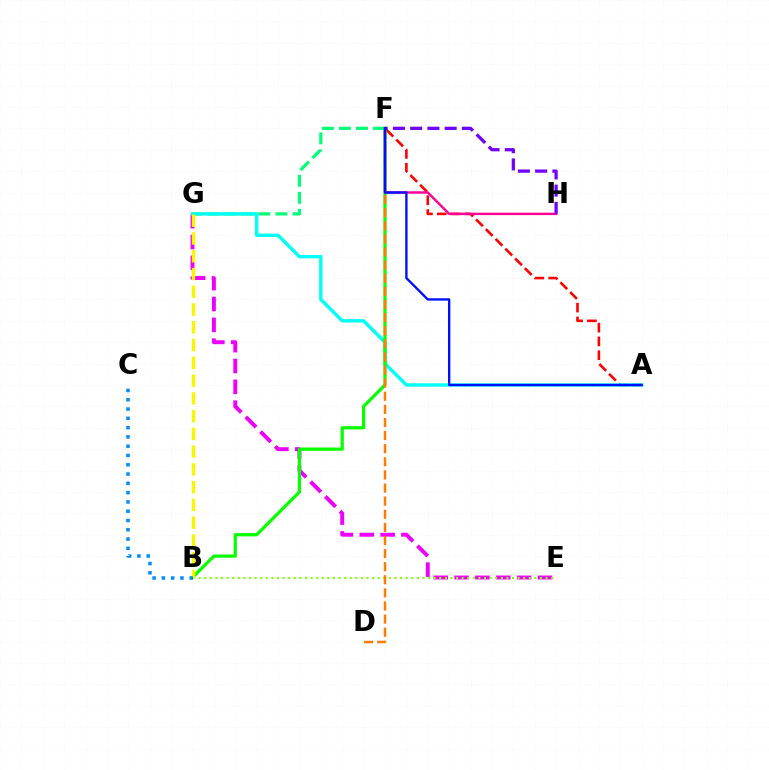{('E', 'G'): [{'color': '#ee00ff', 'line_style': 'dashed', 'thickness': 2.83}], ('F', 'G'): [{'color': '#00ff74', 'line_style': 'dashed', 'thickness': 2.32}], ('A', 'F'): [{'color': '#ff0000', 'line_style': 'dashed', 'thickness': 1.87}, {'color': '#0010ff', 'line_style': 'solid', 'thickness': 1.71}], ('B', 'E'): [{'color': '#84ff00', 'line_style': 'dotted', 'thickness': 1.52}], ('A', 'G'): [{'color': '#00fff6', 'line_style': 'solid', 'thickness': 2.44}], ('B', 'F'): [{'color': '#08ff00', 'line_style': 'solid', 'thickness': 2.32}], ('B', 'G'): [{'color': '#fcf500', 'line_style': 'dashed', 'thickness': 2.41}], ('F', 'H'): [{'color': '#ff0094', 'line_style': 'solid', 'thickness': 1.74}, {'color': '#7200ff', 'line_style': 'dashed', 'thickness': 2.34}], ('D', 'F'): [{'color': '#ff7c00', 'line_style': 'dashed', 'thickness': 1.78}], ('B', 'C'): [{'color': '#008cff', 'line_style': 'dotted', 'thickness': 2.52}]}